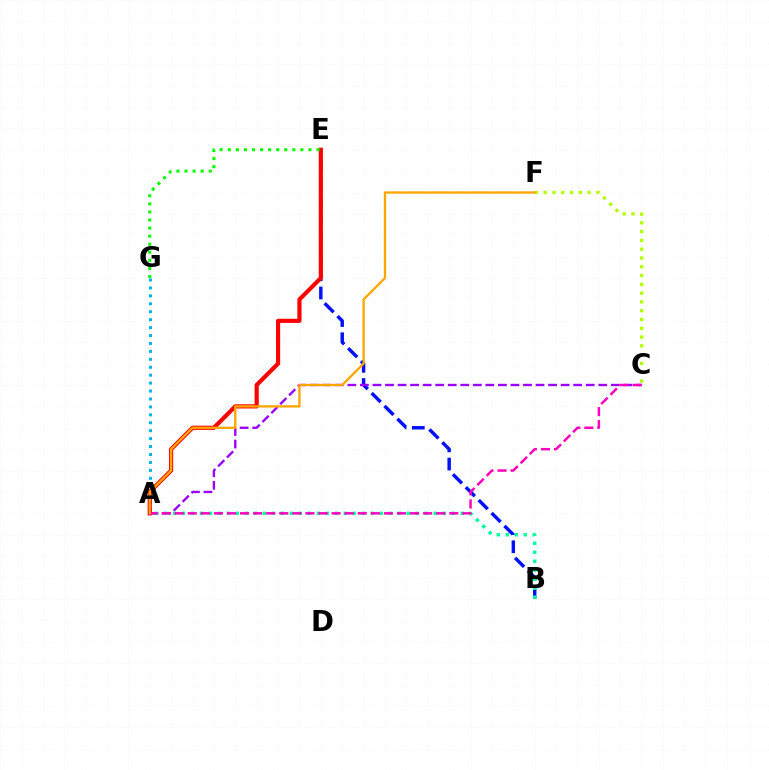{('B', 'E'): [{'color': '#0010ff', 'line_style': 'dashed', 'thickness': 2.47}], ('A', 'C'): [{'color': '#9b00ff', 'line_style': 'dashed', 'thickness': 1.7}, {'color': '#ff00bd', 'line_style': 'dashed', 'thickness': 1.78}], ('C', 'F'): [{'color': '#b3ff00', 'line_style': 'dotted', 'thickness': 2.39}], ('A', 'G'): [{'color': '#00b5ff', 'line_style': 'dotted', 'thickness': 2.16}], ('A', 'E'): [{'color': '#ff0000', 'line_style': 'solid', 'thickness': 3.0}], ('A', 'B'): [{'color': '#00ff9d', 'line_style': 'dotted', 'thickness': 2.44}], ('A', 'F'): [{'color': '#ffa500', 'line_style': 'solid', 'thickness': 1.67}], ('E', 'G'): [{'color': '#08ff00', 'line_style': 'dotted', 'thickness': 2.19}]}